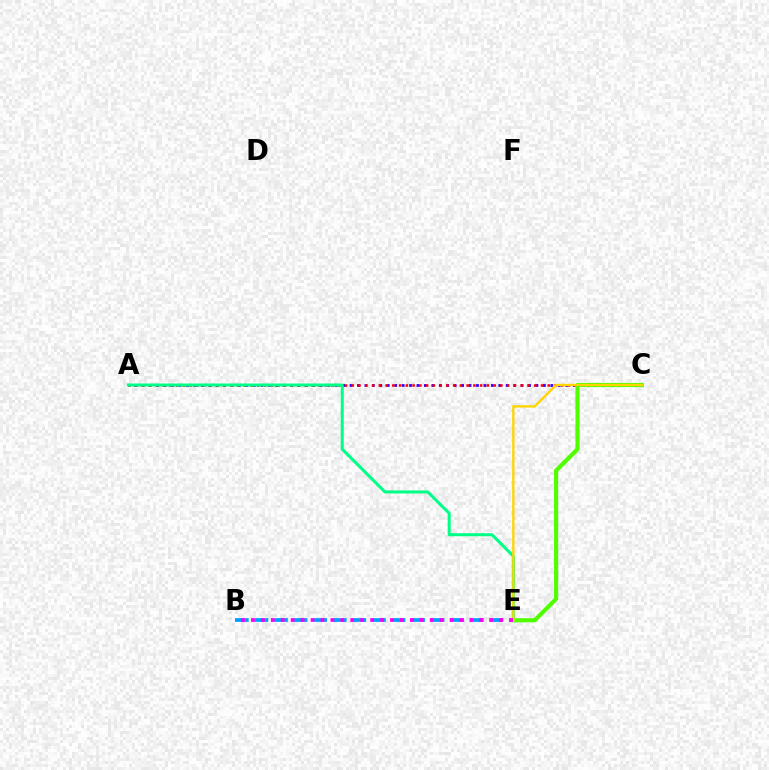{('A', 'C'): [{'color': '#3700ff', 'line_style': 'dotted', 'thickness': 2.02}, {'color': '#ff0000', 'line_style': 'dotted', 'thickness': 1.84}], ('B', 'E'): [{'color': '#009eff', 'line_style': 'dashed', 'thickness': 2.66}, {'color': '#ff00ed', 'line_style': 'dotted', 'thickness': 2.7}], ('A', 'E'): [{'color': '#00ff86', 'line_style': 'solid', 'thickness': 2.18}], ('C', 'E'): [{'color': '#4fff00', 'line_style': 'solid', 'thickness': 2.99}, {'color': '#ffd500', 'line_style': 'solid', 'thickness': 1.69}]}